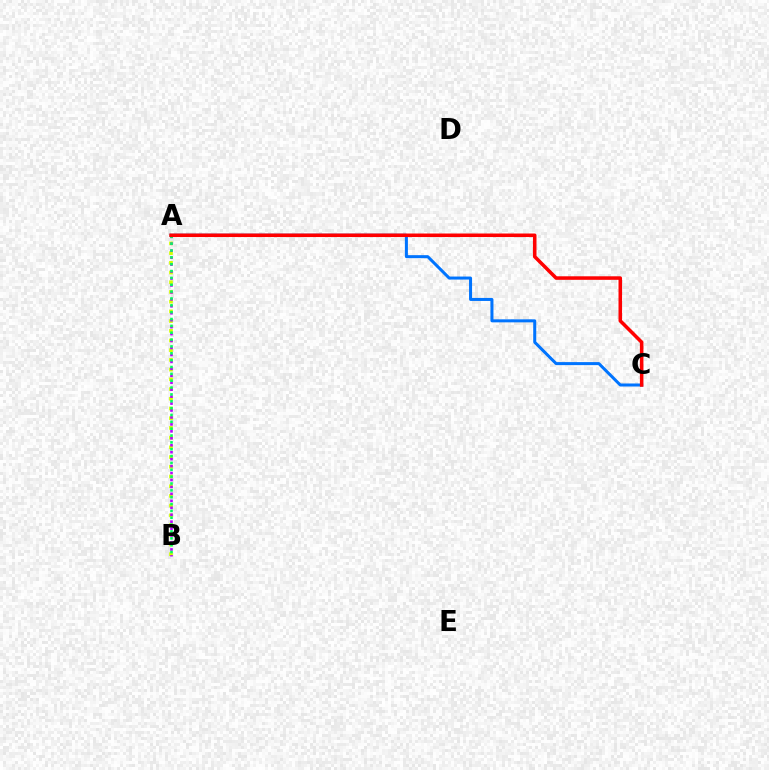{('A', 'C'): [{'color': '#0074ff', 'line_style': 'solid', 'thickness': 2.18}, {'color': '#ff0000', 'line_style': 'solid', 'thickness': 2.55}], ('A', 'B'): [{'color': '#d1ff00', 'line_style': 'dotted', 'thickness': 2.64}, {'color': '#b900ff', 'line_style': 'dotted', 'thickness': 1.89}, {'color': '#00ff5c', 'line_style': 'dotted', 'thickness': 1.86}]}